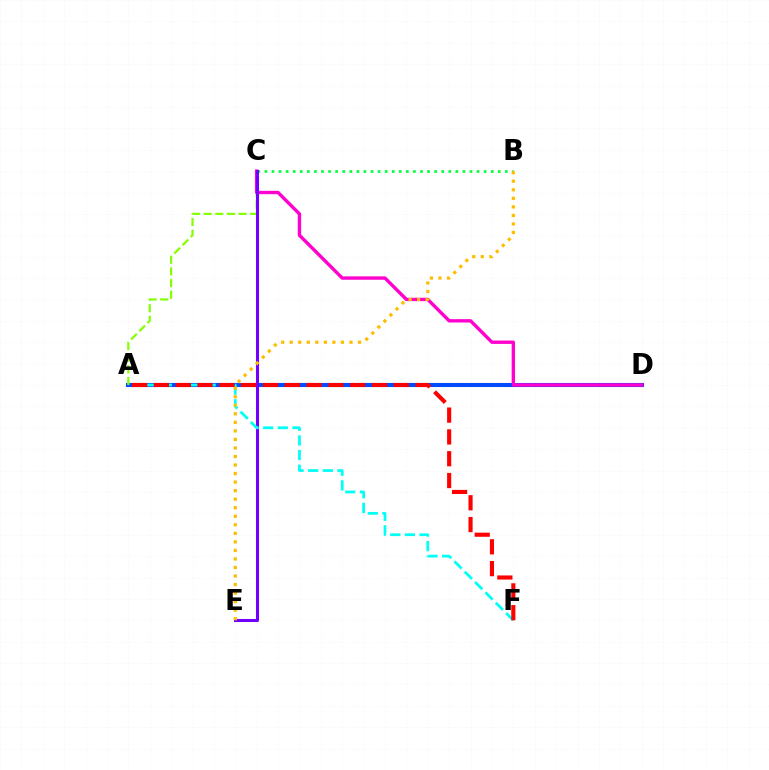{('B', 'C'): [{'color': '#00ff39', 'line_style': 'dotted', 'thickness': 1.92}], ('A', 'D'): [{'color': '#004bff', 'line_style': 'solid', 'thickness': 2.93}], ('A', 'C'): [{'color': '#84ff00', 'line_style': 'dashed', 'thickness': 1.58}], ('C', 'D'): [{'color': '#ff00cf', 'line_style': 'solid', 'thickness': 2.43}], ('C', 'E'): [{'color': '#7200ff', 'line_style': 'solid', 'thickness': 2.2}], ('A', 'F'): [{'color': '#00fff6', 'line_style': 'dashed', 'thickness': 1.99}, {'color': '#ff0000', 'line_style': 'dashed', 'thickness': 2.96}], ('B', 'E'): [{'color': '#ffbd00', 'line_style': 'dotted', 'thickness': 2.32}]}